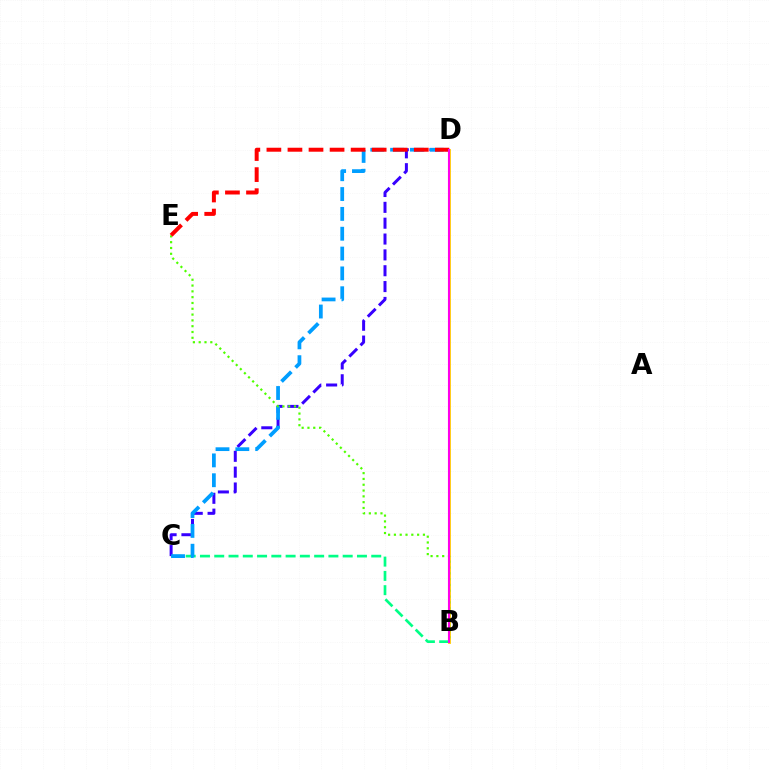{('B', 'C'): [{'color': '#00ff86', 'line_style': 'dashed', 'thickness': 1.94}], ('C', 'D'): [{'color': '#3700ff', 'line_style': 'dashed', 'thickness': 2.15}, {'color': '#009eff', 'line_style': 'dashed', 'thickness': 2.7}], ('B', 'D'): [{'color': '#ffd500', 'line_style': 'solid', 'thickness': 2.05}, {'color': '#ff00ed', 'line_style': 'solid', 'thickness': 1.52}], ('B', 'E'): [{'color': '#4fff00', 'line_style': 'dotted', 'thickness': 1.58}], ('D', 'E'): [{'color': '#ff0000', 'line_style': 'dashed', 'thickness': 2.86}]}